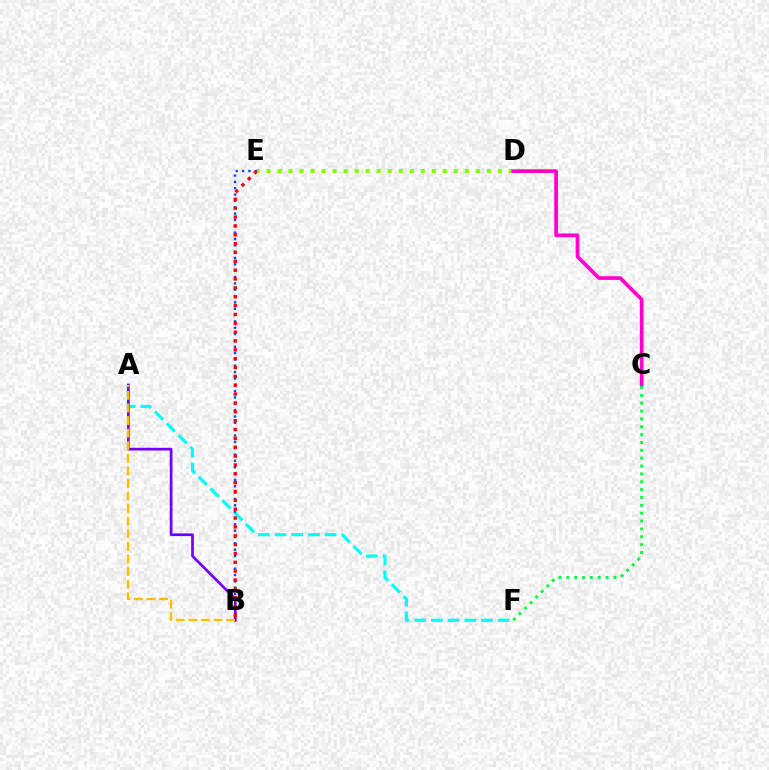{('A', 'F'): [{'color': '#00fff6', 'line_style': 'dashed', 'thickness': 2.27}], ('B', 'E'): [{'color': '#004bff', 'line_style': 'dotted', 'thickness': 1.72}, {'color': '#ff0000', 'line_style': 'dotted', 'thickness': 2.41}], ('A', 'B'): [{'color': '#7200ff', 'line_style': 'solid', 'thickness': 1.95}, {'color': '#ffbd00', 'line_style': 'dashed', 'thickness': 1.71}], ('D', 'E'): [{'color': '#84ff00', 'line_style': 'dotted', 'thickness': 2.99}], ('C', 'D'): [{'color': '#ff00cf', 'line_style': 'solid', 'thickness': 2.66}], ('C', 'F'): [{'color': '#00ff39', 'line_style': 'dotted', 'thickness': 2.13}]}